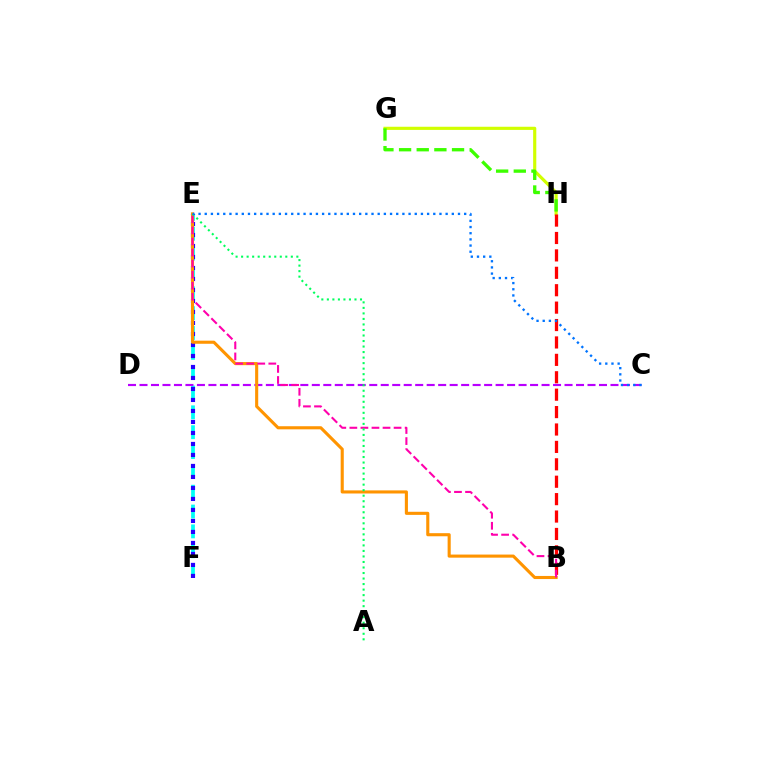{('E', 'F'): [{'color': '#00fff6', 'line_style': 'dashed', 'thickness': 2.7}, {'color': '#2500ff', 'line_style': 'dotted', 'thickness': 2.99}], ('G', 'H'): [{'color': '#d1ff00', 'line_style': 'solid', 'thickness': 2.27}, {'color': '#3dff00', 'line_style': 'dashed', 'thickness': 2.4}], ('C', 'D'): [{'color': '#b900ff', 'line_style': 'dashed', 'thickness': 1.56}], ('B', 'E'): [{'color': '#ff9400', 'line_style': 'solid', 'thickness': 2.23}, {'color': '#ff00ac', 'line_style': 'dashed', 'thickness': 1.5}], ('B', 'H'): [{'color': '#ff0000', 'line_style': 'dashed', 'thickness': 2.37}], ('A', 'E'): [{'color': '#00ff5c', 'line_style': 'dotted', 'thickness': 1.5}], ('C', 'E'): [{'color': '#0074ff', 'line_style': 'dotted', 'thickness': 1.68}]}